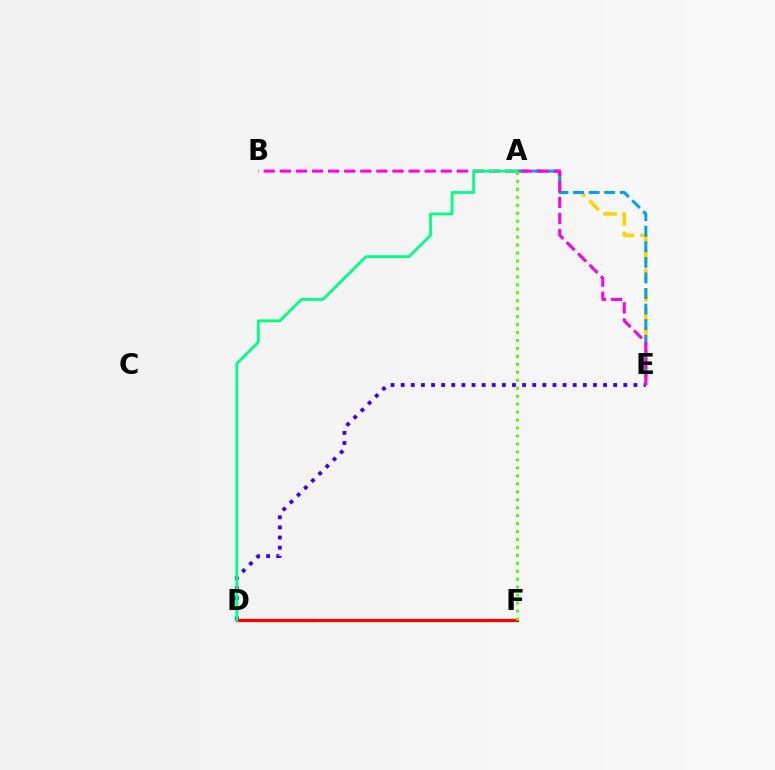{('D', 'E'): [{'color': '#3700ff', 'line_style': 'dotted', 'thickness': 2.75}], ('D', 'F'): [{'color': '#ff0000', 'line_style': 'solid', 'thickness': 2.33}], ('A', 'E'): [{'color': '#ffd500', 'line_style': 'dashed', 'thickness': 2.64}, {'color': '#009eff', 'line_style': 'dashed', 'thickness': 2.12}], ('B', 'E'): [{'color': '#ff00ed', 'line_style': 'dashed', 'thickness': 2.19}], ('A', 'F'): [{'color': '#4fff00', 'line_style': 'dotted', 'thickness': 2.16}], ('A', 'D'): [{'color': '#00ff86', 'line_style': 'solid', 'thickness': 2.02}]}